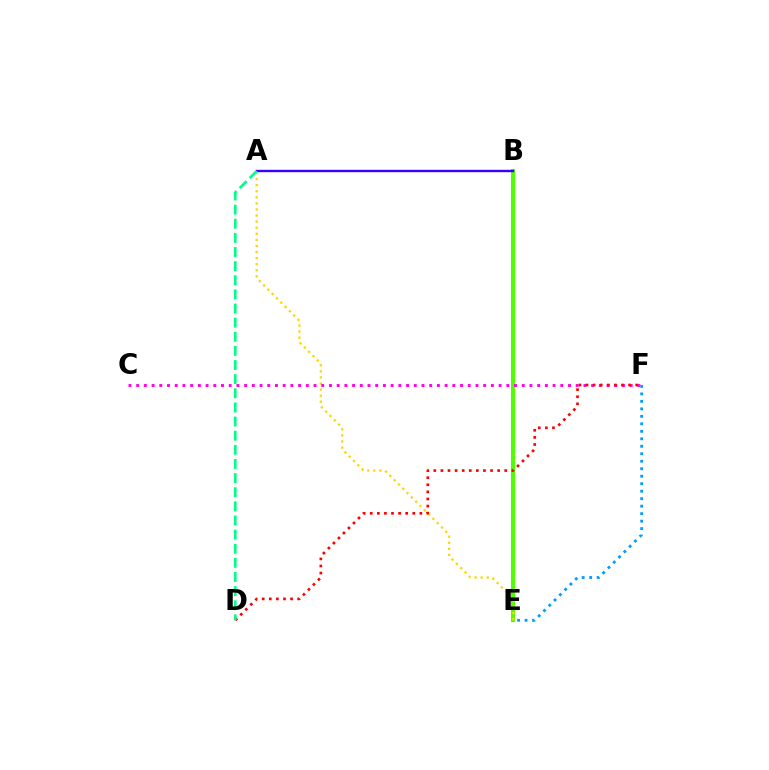{('B', 'E'): [{'color': '#4fff00', 'line_style': 'solid', 'thickness': 2.94}], ('A', 'B'): [{'color': '#3700ff', 'line_style': 'solid', 'thickness': 1.71}], ('A', 'E'): [{'color': '#ffd500', 'line_style': 'dotted', 'thickness': 1.65}], ('C', 'F'): [{'color': '#ff00ed', 'line_style': 'dotted', 'thickness': 2.1}], ('D', 'F'): [{'color': '#ff0000', 'line_style': 'dotted', 'thickness': 1.93}], ('E', 'F'): [{'color': '#009eff', 'line_style': 'dotted', 'thickness': 2.03}], ('A', 'D'): [{'color': '#00ff86', 'line_style': 'dashed', 'thickness': 1.92}]}